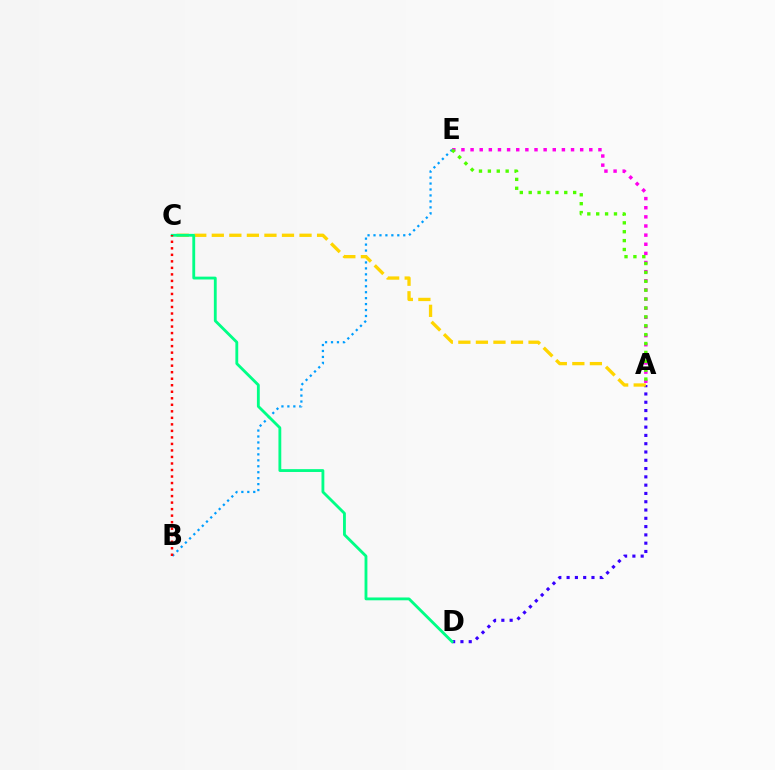{('A', 'D'): [{'color': '#3700ff', 'line_style': 'dotted', 'thickness': 2.25}], ('A', 'E'): [{'color': '#ff00ed', 'line_style': 'dotted', 'thickness': 2.48}, {'color': '#4fff00', 'line_style': 'dotted', 'thickness': 2.41}], ('B', 'E'): [{'color': '#009eff', 'line_style': 'dotted', 'thickness': 1.62}], ('A', 'C'): [{'color': '#ffd500', 'line_style': 'dashed', 'thickness': 2.38}], ('C', 'D'): [{'color': '#00ff86', 'line_style': 'solid', 'thickness': 2.04}], ('B', 'C'): [{'color': '#ff0000', 'line_style': 'dotted', 'thickness': 1.77}]}